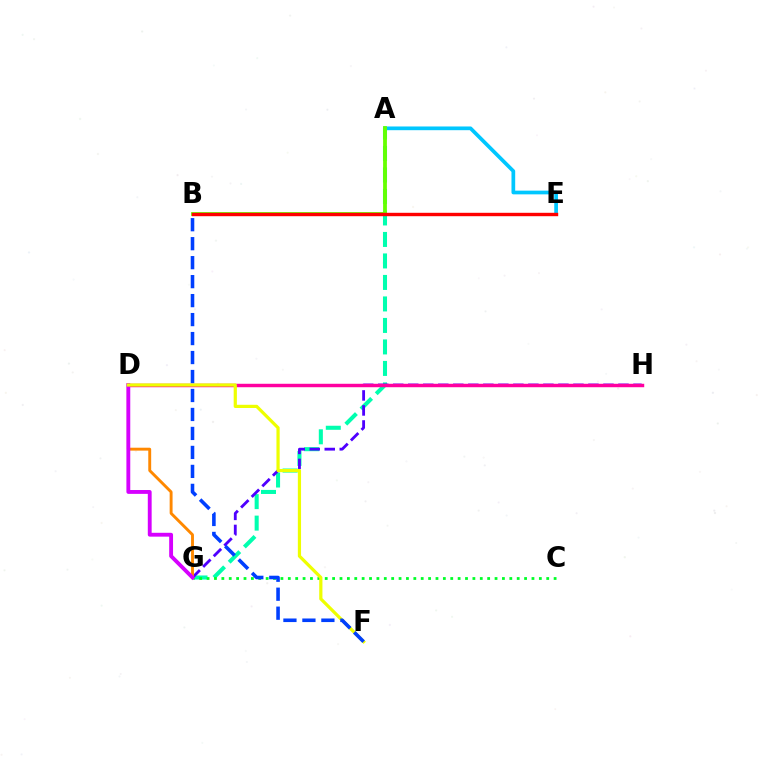{('A', 'E'): [{'color': '#00c7ff', 'line_style': 'solid', 'thickness': 2.67}], ('A', 'G'): [{'color': '#00ffaf', 'line_style': 'dashed', 'thickness': 2.92}], ('A', 'B'): [{'color': '#66ff00', 'line_style': 'solid', 'thickness': 2.73}], ('B', 'E'): [{'color': '#ff0000', 'line_style': 'solid', 'thickness': 2.45}], ('G', 'H'): [{'color': '#4f00ff', 'line_style': 'dashed', 'thickness': 2.04}], ('D', 'H'): [{'color': '#ff00a0', 'line_style': 'solid', 'thickness': 2.48}], ('C', 'G'): [{'color': '#00ff27', 'line_style': 'dotted', 'thickness': 2.01}], ('D', 'G'): [{'color': '#ff8800', 'line_style': 'solid', 'thickness': 2.09}, {'color': '#d600ff', 'line_style': 'solid', 'thickness': 2.78}], ('D', 'F'): [{'color': '#eeff00', 'line_style': 'solid', 'thickness': 2.31}], ('B', 'F'): [{'color': '#003fff', 'line_style': 'dashed', 'thickness': 2.58}]}